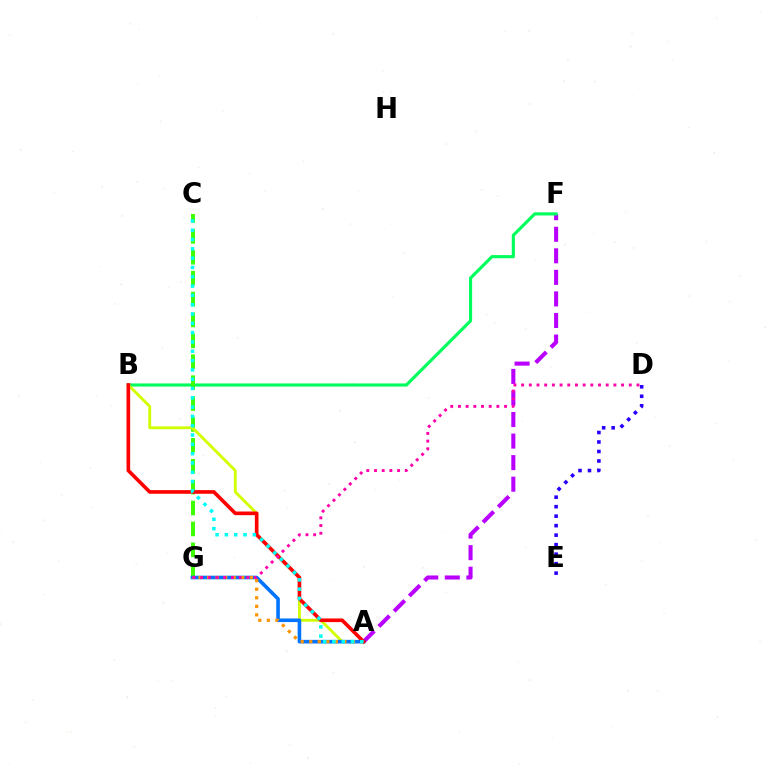{('A', 'F'): [{'color': '#b900ff', 'line_style': 'dashed', 'thickness': 2.93}], ('B', 'F'): [{'color': '#00ff5c', 'line_style': 'solid', 'thickness': 2.26}], ('C', 'G'): [{'color': '#3dff00', 'line_style': 'dashed', 'thickness': 2.84}], ('A', 'B'): [{'color': '#d1ff00', 'line_style': 'solid', 'thickness': 2.05}, {'color': '#ff0000', 'line_style': 'solid', 'thickness': 2.62}], ('A', 'G'): [{'color': '#0074ff', 'line_style': 'solid', 'thickness': 2.59}, {'color': '#ff9400', 'line_style': 'dotted', 'thickness': 2.32}], ('A', 'C'): [{'color': '#00fff6', 'line_style': 'dotted', 'thickness': 2.53}], ('D', 'E'): [{'color': '#2500ff', 'line_style': 'dotted', 'thickness': 2.58}], ('D', 'G'): [{'color': '#ff00ac', 'line_style': 'dotted', 'thickness': 2.09}]}